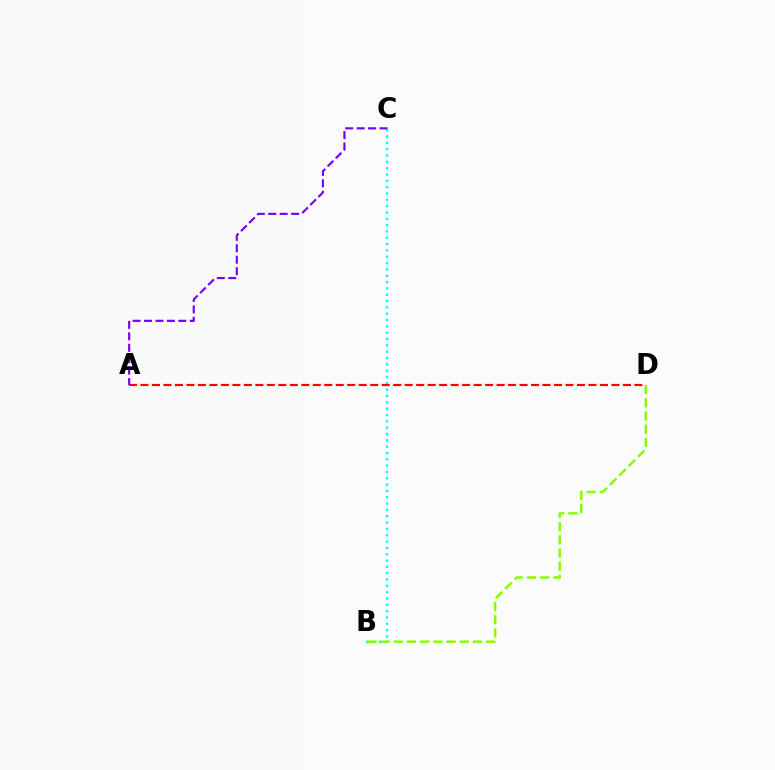{('B', 'C'): [{'color': '#00fff6', 'line_style': 'dotted', 'thickness': 1.72}], ('A', 'D'): [{'color': '#ff0000', 'line_style': 'dashed', 'thickness': 1.56}], ('B', 'D'): [{'color': '#84ff00', 'line_style': 'dashed', 'thickness': 1.79}], ('A', 'C'): [{'color': '#7200ff', 'line_style': 'dashed', 'thickness': 1.55}]}